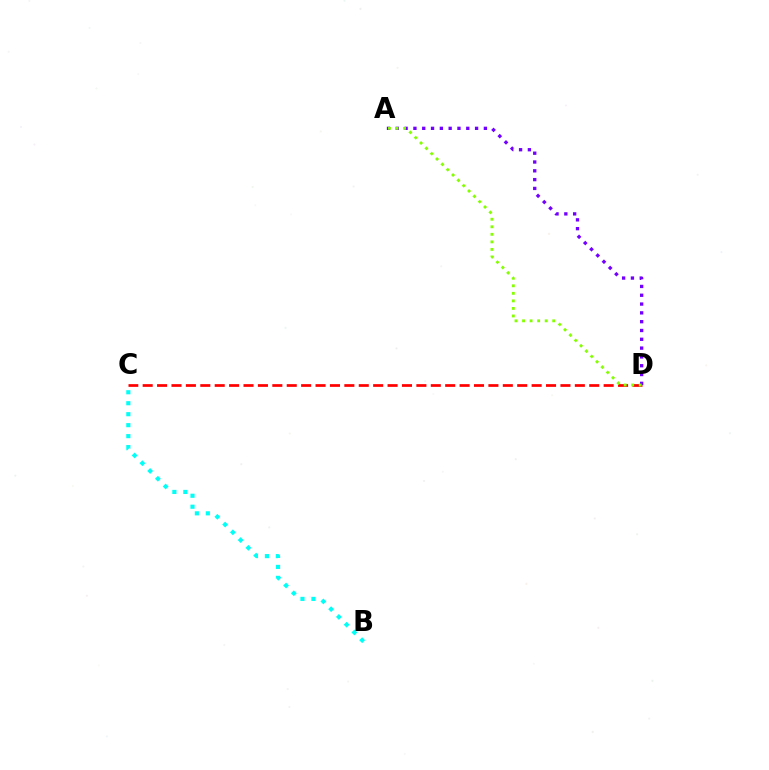{('C', 'D'): [{'color': '#ff0000', 'line_style': 'dashed', 'thickness': 1.96}], ('A', 'D'): [{'color': '#7200ff', 'line_style': 'dotted', 'thickness': 2.39}, {'color': '#84ff00', 'line_style': 'dotted', 'thickness': 2.05}], ('B', 'C'): [{'color': '#00fff6', 'line_style': 'dotted', 'thickness': 2.98}]}